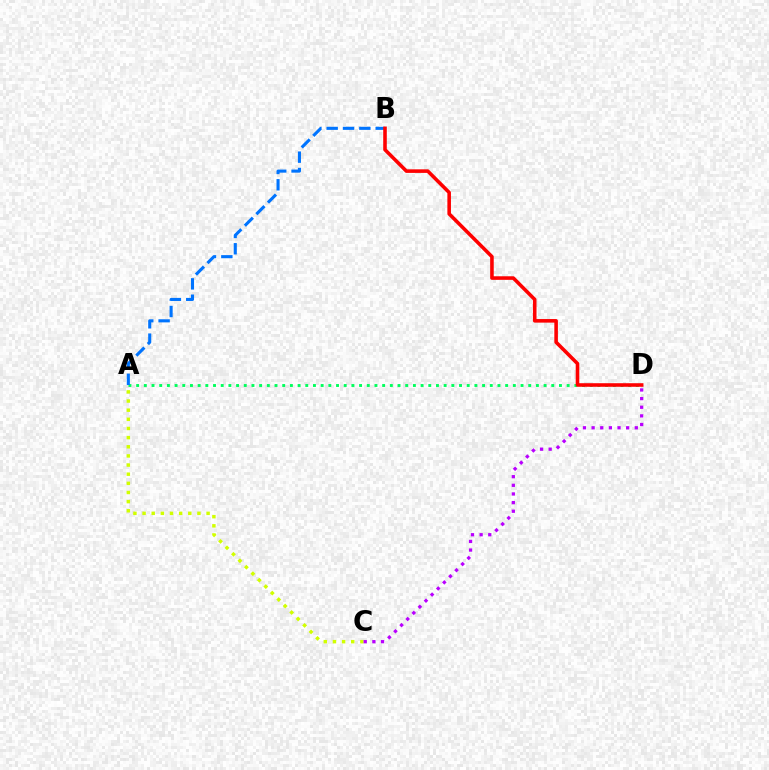{('A', 'D'): [{'color': '#00ff5c', 'line_style': 'dotted', 'thickness': 2.09}], ('A', 'C'): [{'color': '#d1ff00', 'line_style': 'dotted', 'thickness': 2.48}], ('A', 'B'): [{'color': '#0074ff', 'line_style': 'dashed', 'thickness': 2.22}], ('C', 'D'): [{'color': '#b900ff', 'line_style': 'dotted', 'thickness': 2.35}], ('B', 'D'): [{'color': '#ff0000', 'line_style': 'solid', 'thickness': 2.57}]}